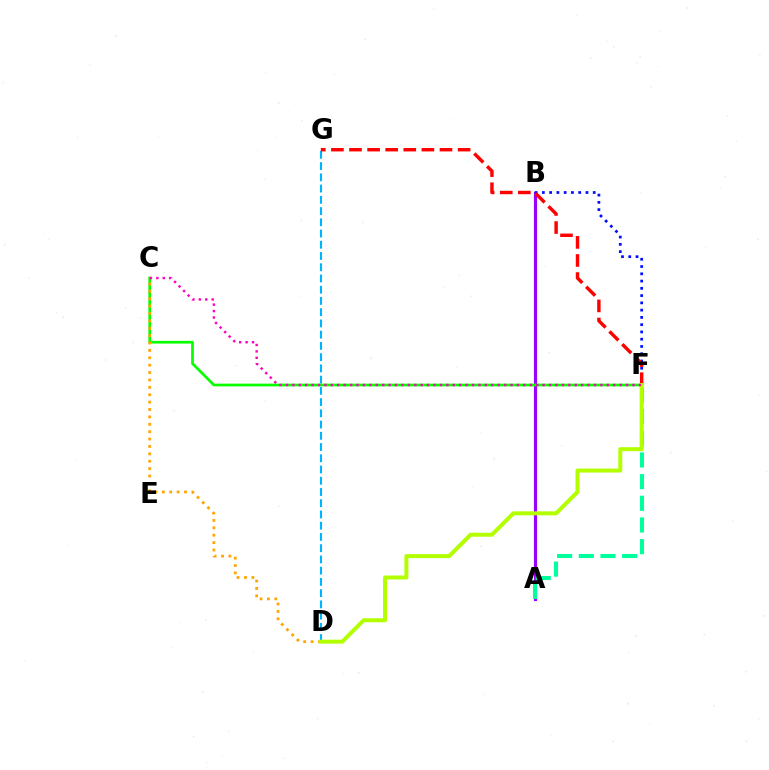{('A', 'B'): [{'color': '#9b00ff', 'line_style': 'solid', 'thickness': 2.26}], ('D', 'G'): [{'color': '#00b5ff', 'line_style': 'dashed', 'thickness': 1.53}], ('B', 'F'): [{'color': '#0010ff', 'line_style': 'dotted', 'thickness': 1.97}], ('A', 'F'): [{'color': '#00ff9d', 'line_style': 'dashed', 'thickness': 2.95}], ('C', 'F'): [{'color': '#08ff00', 'line_style': 'solid', 'thickness': 1.96}, {'color': '#ff00bd', 'line_style': 'dotted', 'thickness': 1.74}], ('C', 'D'): [{'color': '#ffa500', 'line_style': 'dotted', 'thickness': 2.01}], ('F', 'G'): [{'color': '#ff0000', 'line_style': 'dashed', 'thickness': 2.46}], ('D', 'F'): [{'color': '#b3ff00', 'line_style': 'solid', 'thickness': 2.87}]}